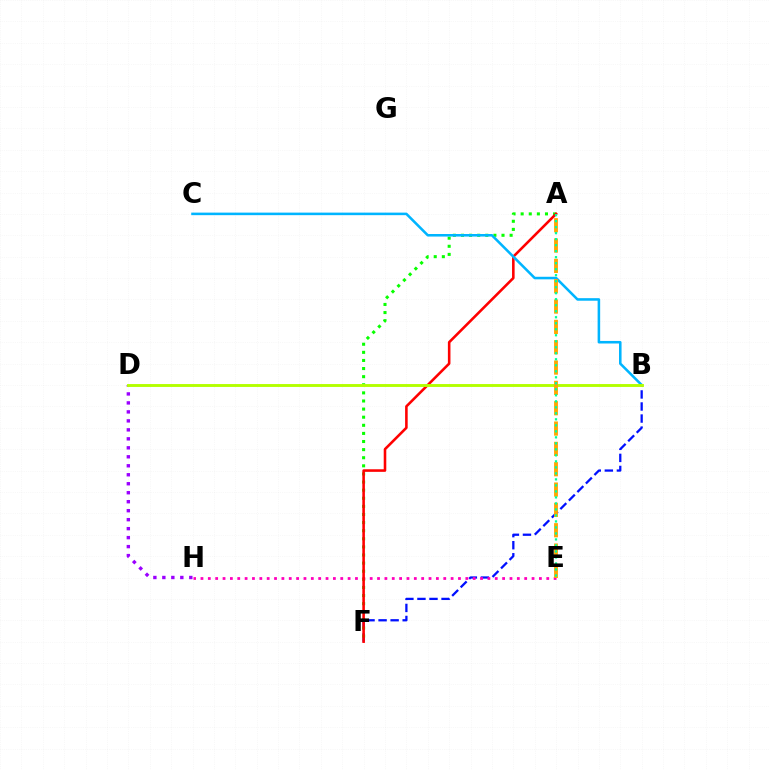{('B', 'F'): [{'color': '#0010ff', 'line_style': 'dashed', 'thickness': 1.64}], ('A', 'F'): [{'color': '#08ff00', 'line_style': 'dotted', 'thickness': 2.2}, {'color': '#ff0000', 'line_style': 'solid', 'thickness': 1.86}], ('E', 'H'): [{'color': '#ff00bd', 'line_style': 'dotted', 'thickness': 2.0}], ('D', 'H'): [{'color': '#9b00ff', 'line_style': 'dotted', 'thickness': 2.44}], ('B', 'C'): [{'color': '#00b5ff', 'line_style': 'solid', 'thickness': 1.84}], ('B', 'D'): [{'color': '#b3ff00', 'line_style': 'solid', 'thickness': 2.08}], ('A', 'E'): [{'color': '#ffa500', 'line_style': 'dashed', 'thickness': 2.76}, {'color': '#00ff9d', 'line_style': 'dotted', 'thickness': 1.63}]}